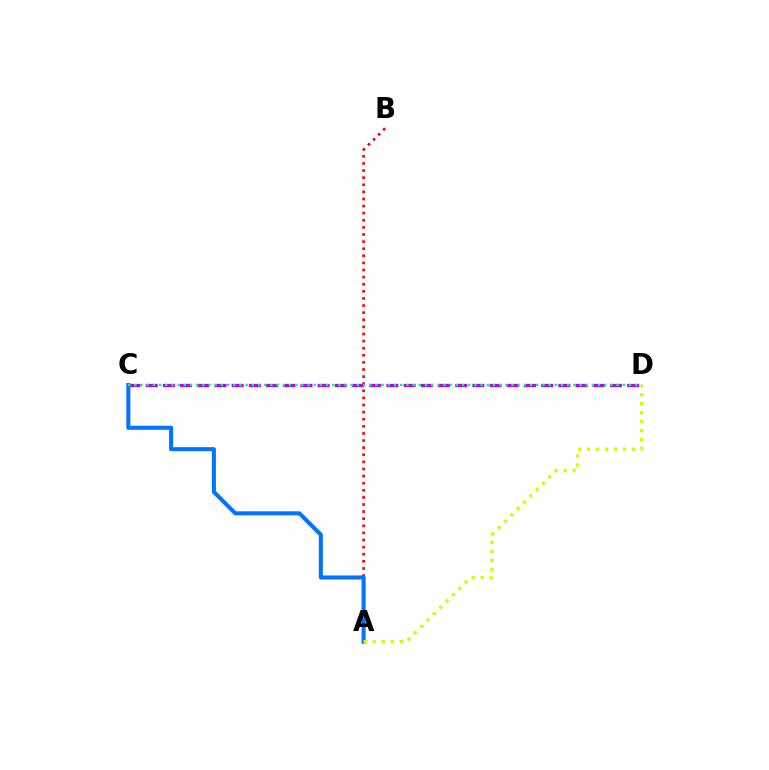{('A', 'B'): [{'color': '#ff0000', 'line_style': 'dotted', 'thickness': 1.93}], ('C', 'D'): [{'color': '#b900ff', 'line_style': 'dashed', 'thickness': 2.34}, {'color': '#00ff5c', 'line_style': 'dotted', 'thickness': 1.68}], ('A', 'C'): [{'color': '#0074ff', 'line_style': 'solid', 'thickness': 2.92}], ('A', 'D'): [{'color': '#d1ff00', 'line_style': 'dotted', 'thickness': 2.44}]}